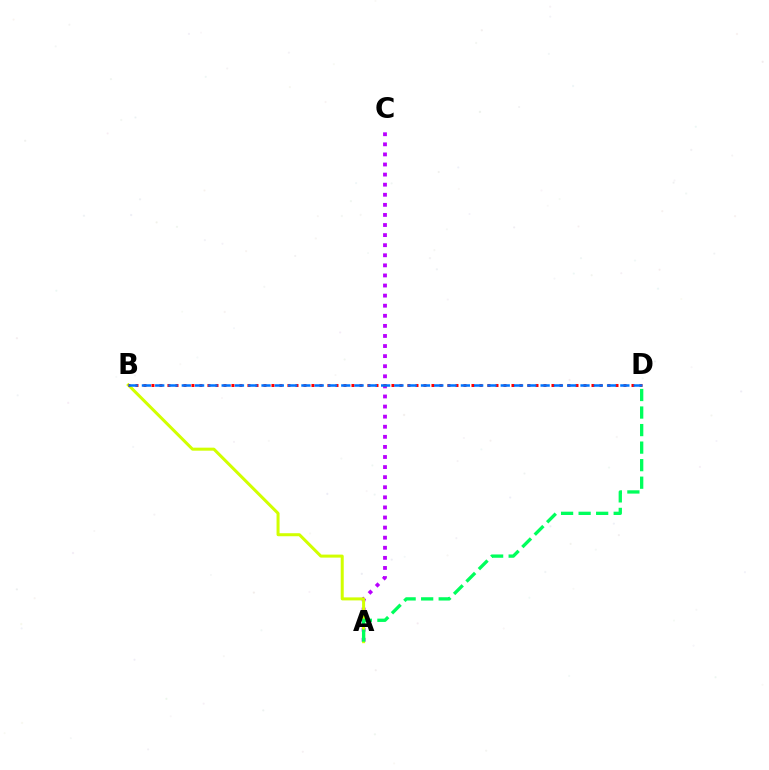{('A', 'C'): [{'color': '#b900ff', 'line_style': 'dotted', 'thickness': 2.74}], ('A', 'B'): [{'color': '#d1ff00', 'line_style': 'solid', 'thickness': 2.17}], ('B', 'D'): [{'color': '#ff0000', 'line_style': 'dotted', 'thickness': 2.17}, {'color': '#0074ff', 'line_style': 'dashed', 'thickness': 1.81}], ('A', 'D'): [{'color': '#00ff5c', 'line_style': 'dashed', 'thickness': 2.38}]}